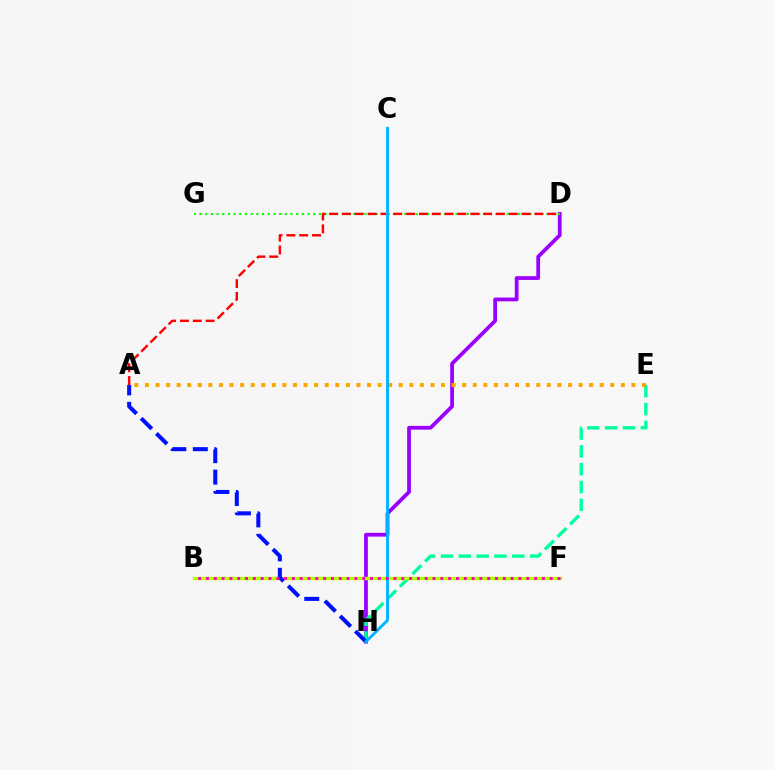{('D', 'H'): [{'color': '#9b00ff', 'line_style': 'solid', 'thickness': 2.72}], ('E', 'H'): [{'color': '#00ff9d', 'line_style': 'dashed', 'thickness': 2.42}], ('B', 'F'): [{'color': '#b3ff00', 'line_style': 'solid', 'thickness': 2.45}, {'color': '#ff00bd', 'line_style': 'dotted', 'thickness': 2.12}], ('D', 'G'): [{'color': '#08ff00', 'line_style': 'dotted', 'thickness': 1.55}], ('A', 'H'): [{'color': '#0010ff', 'line_style': 'dashed', 'thickness': 2.91}], ('A', 'D'): [{'color': '#ff0000', 'line_style': 'dashed', 'thickness': 1.74}], ('A', 'E'): [{'color': '#ffa500', 'line_style': 'dotted', 'thickness': 2.87}], ('C', 'H'): [{'color': '#00b5ff', 'line_style': 'solid', 'thickness': 2.08}]}